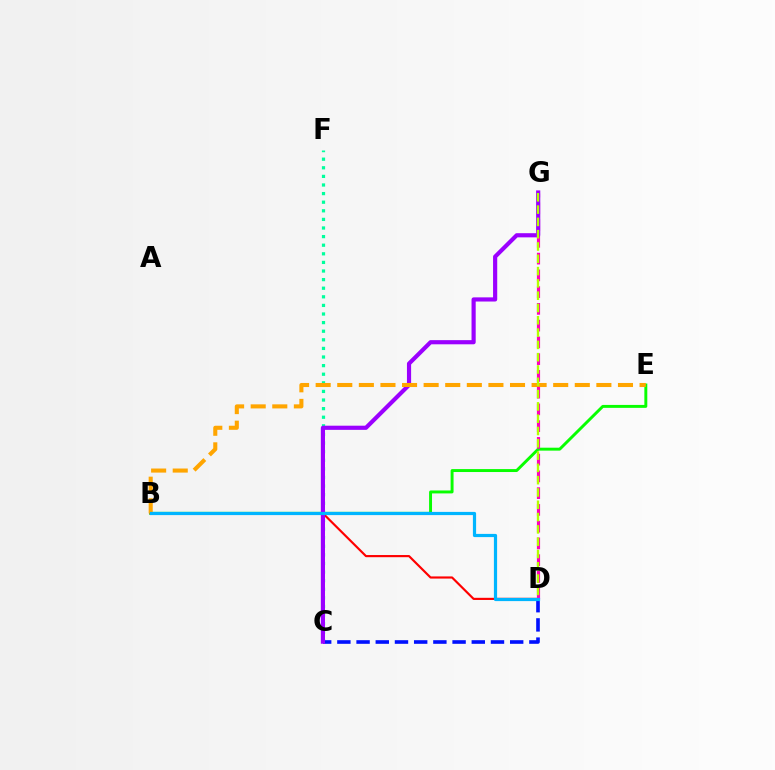{('C', 'F'): [{'color': '#00ff9d', 'line_style': 'dotted', 'thickness': 2.34}], ('C', 'D'): [{'color': '#0010ff', 'line_style': 'dashed', 'thickness': 2.61}], ('B', 'E'): [{'color': '#08ff00', 'line_style': 'solid', 'thickness': 2.11}, {'color': '#ffa500', 'line_style': 'dashed', 'thickness': 2.93}], ('B', 'D'): [{'color': '#ff0000', 'line_style': 'solid', 'thickness': 1.55}, {'color': '#00b5ff', 'line_style': 'solid', 'thickness': 2.3}], ('D', 'G'): [{'color': '#ff00bd', 'line_style': 'dashed', 'thickness': 2.28}, {'color': '#b3ff00', 'line_style': 'dashed', 'thickness': 1.67}], ('C', 'G'): [{'color': '#9b00ff', 'line_style': 'solid', 'thickness': 2.99}]}